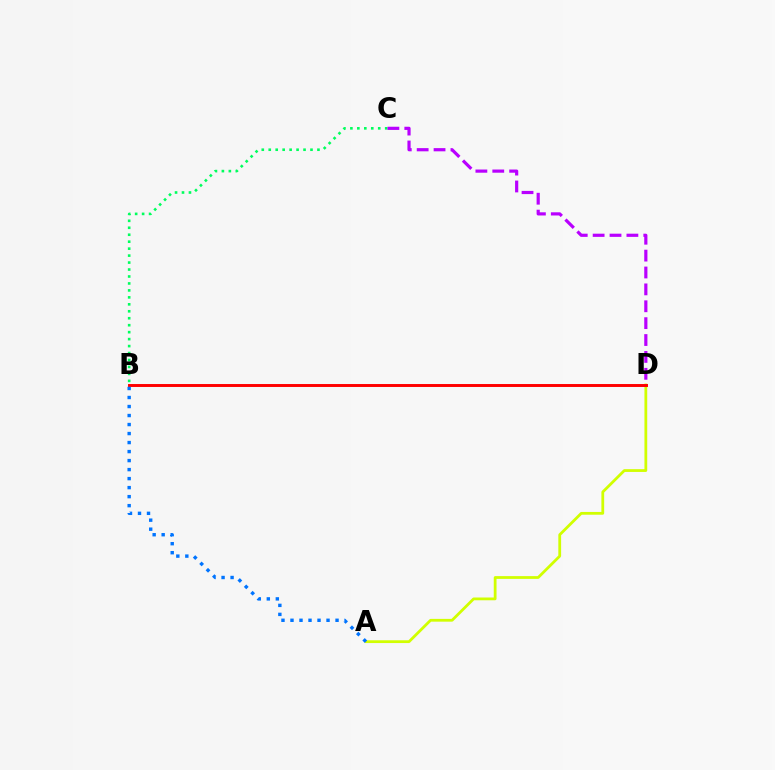{('A', 'D'): [{'color': '#d1ff00', 'line_style': 'solid', 'thickness': 2.0}], ('B', 'C'): [{'color': '#00ff5c', 'line_style': 'dotted', 'thickness': 1.89}], ('C', 'D'): [{'color': '#b900ff', 'line_style': 'dashed', 'thickness': 2.29}], ('B', 'D'): [{'color': '#ff0000', 'line_style': 'solid', 'thickness': 2.11}], ('A', 'B'): [{'color': '#0074ff', 'line_style': 'dotted', 'thickness': 2.45}]}